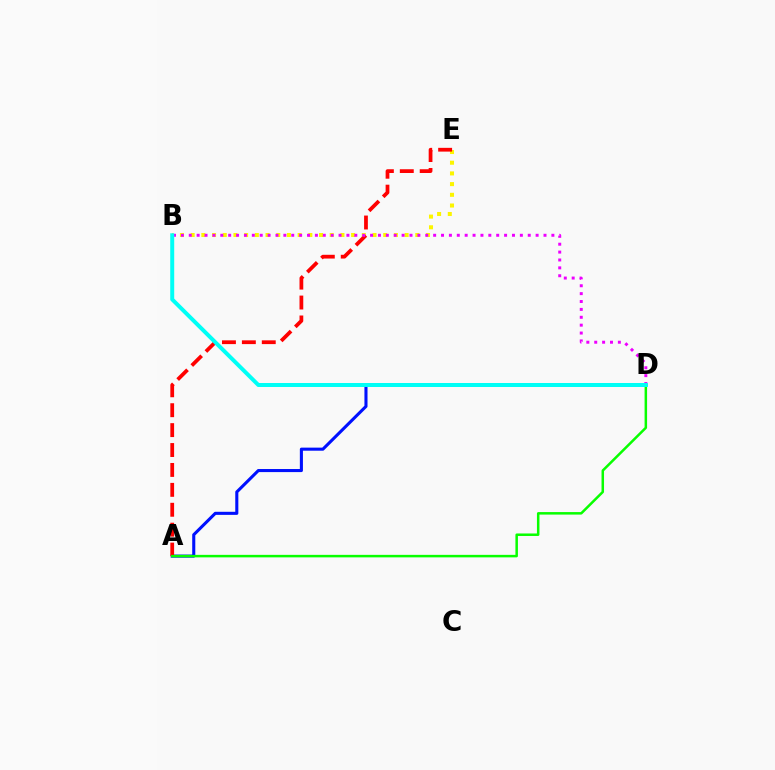{('A', 'D'): [{'color': '#0010ff', 'line_style': 'solid', 'thickness': 2.22}, {'color': '#08ff00', 'line_style': 'solid', 'thickness': 1.8}], ('B', 'E'): [{'color': '#fcf500', 'line_style': 'dotted', 'thickness': 2.91}], ('A', 'E'): [{'color': '#ff0000', 'line_style': 'dashed', 'thickness': 2.7}], ('B', 'D'): [{'color': '#ee00ff', 'line_style': 'dotted', 'thickness': 2.14}, {'color': '#00fff6', 'line_style': 'solid', 'thickness': 2.86}]}